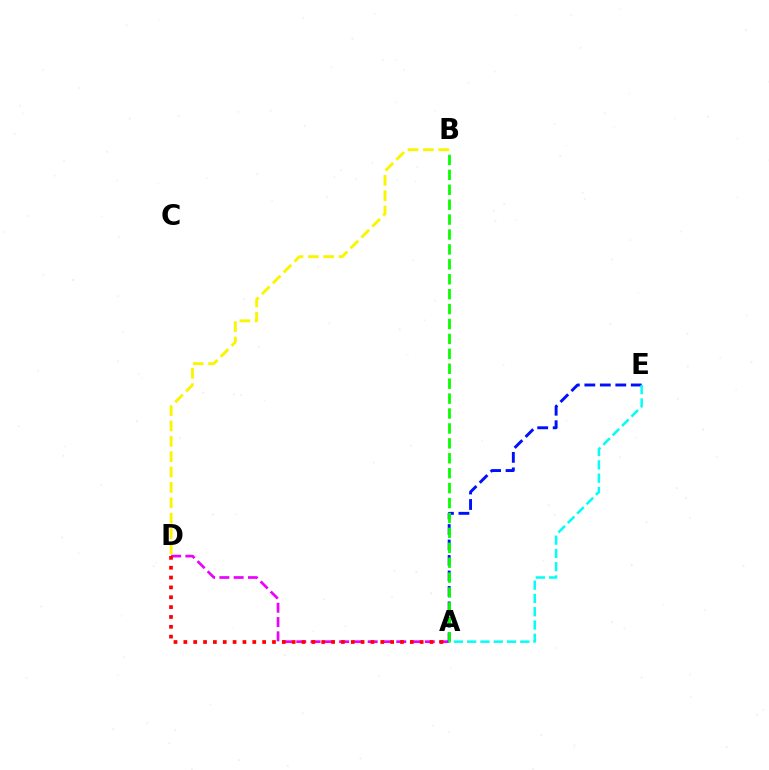{('B', 'D'): [{'color': '#fcf500', 'line_style': 'dashed', 'thickness': 2.09}], ('A', 'D'): [{'color': '#ee00ff', 'line_style': 'dashed', 'thickness': 1.94}, {'color': '#ff0000', 'line_style': 'dotted', 'thickness': 2.68}], ('A', 'E'): [{'color': '#0010ff', 'line_style': 'dashed', 'thickness': 2.1}, {'color': '#00fff6', 'line_style': 'dashed', 'thickness': 1.8}], ('A', 'B'): [{'color': '#08ff00', 'line_style': 'dashed', 'thickness': 2.03}]}